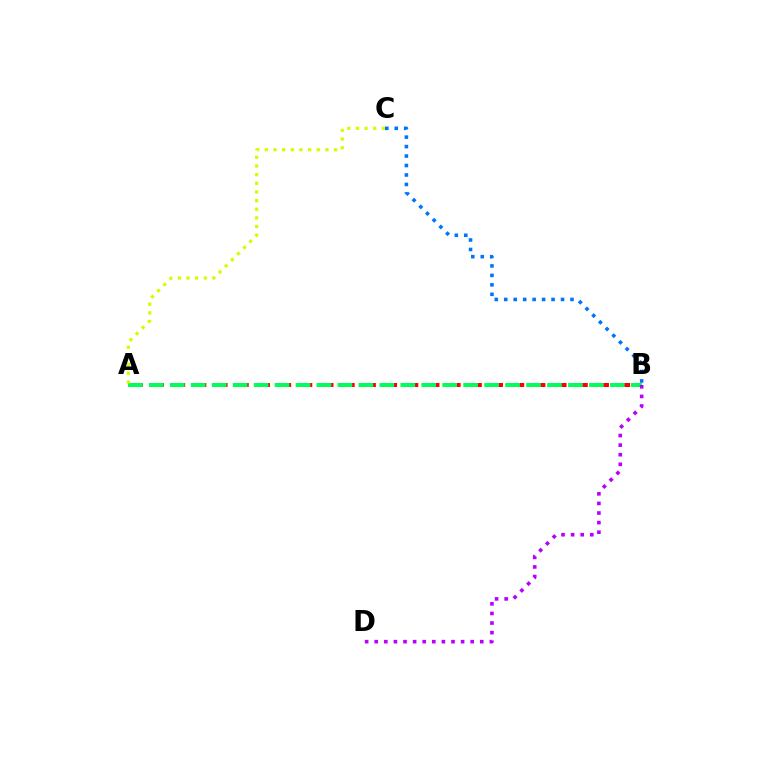{('B', 'C'): [{'color': '#0074ff', 'line_style': 'dotted', 'thickness': 2.57}], ('A', 'B'): [{'color': '#ff0000', 'line_style': 'dashed', 'thickness': 2.88}, {'color': '#00ff5c', 'line_style': 'dashed', 'thickness': 2.85}], ('B', 'D'): [{'color': '#b900ff', 'line_style': 'dotted', 'thickness': 2.61}], ('A', 'C'): [{'color': '#d1ff00', 'line_style': 'dotted', 'thickness': 2.35}]}